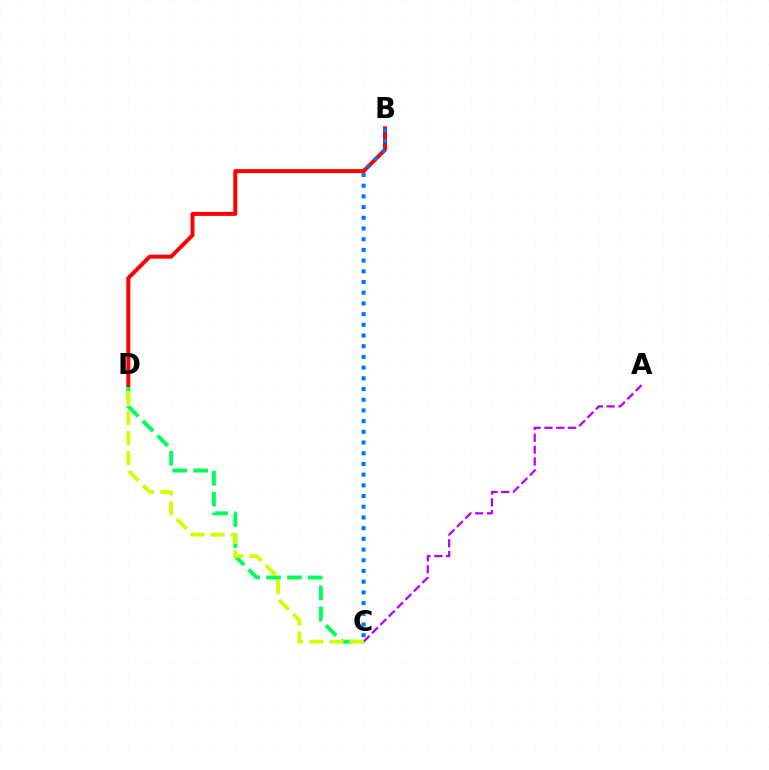{('C', 'D'): [{'color': '#00ff5c', 'line_style': 'dashed', 'thickness': 2.84}, {'color': '#d1ff00', 'line_style': 'dashed', 'thickness': 2.73}], ('A', 'C'): [{'color': '#b900ff', 'line_style': 'dashed', 'thickness': 1.61}], ('B', 'D'): [{'color': '#ff0000', 'line_style': 'solid', 'thickness': 2.86}], ('B', 'C'): [{'color': '#0074ff', 'line_style': 'dotted', 'thickness': 2.91}]}